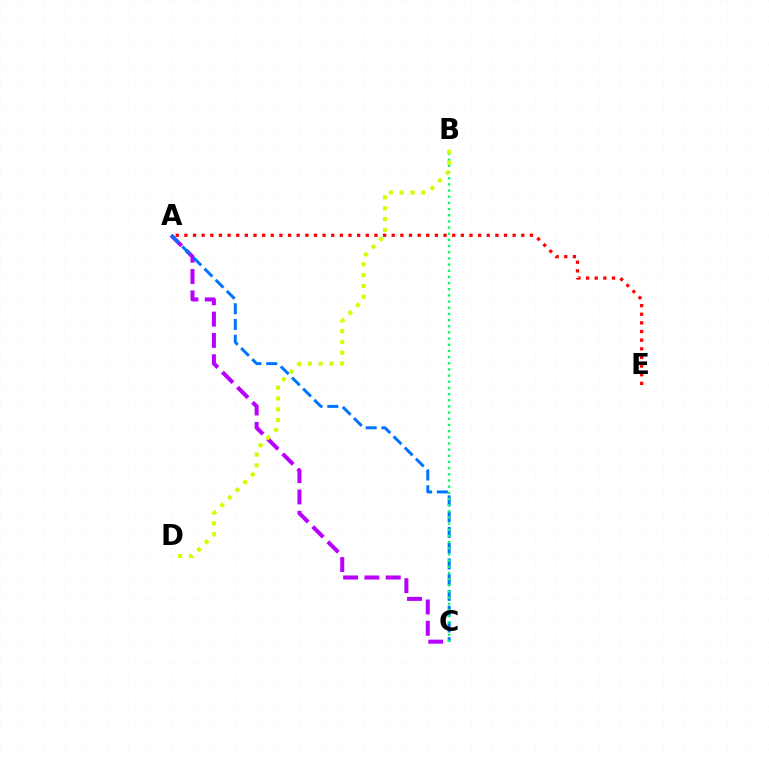{('A', 'E'): [{'color': '#ff0000', 'line_style': 'dotted', 'thickness': 2.35}], ('A', 'C'): [{'color': '#b900ff', 'line_style': 'dashed', 'thickness': 2.9}, {'color': '#0074ff', 'line_style': 'dashed', 'thickness': 2.14}], ('B', 'C'): [{'color': '#00ff5c', 'line_style': 'dotted', 'thickness': 1.68}], ('B', 'D'): [{'color': '#d1ff00', 'line_style': 'dotted', 'thickness': 2.94}]}